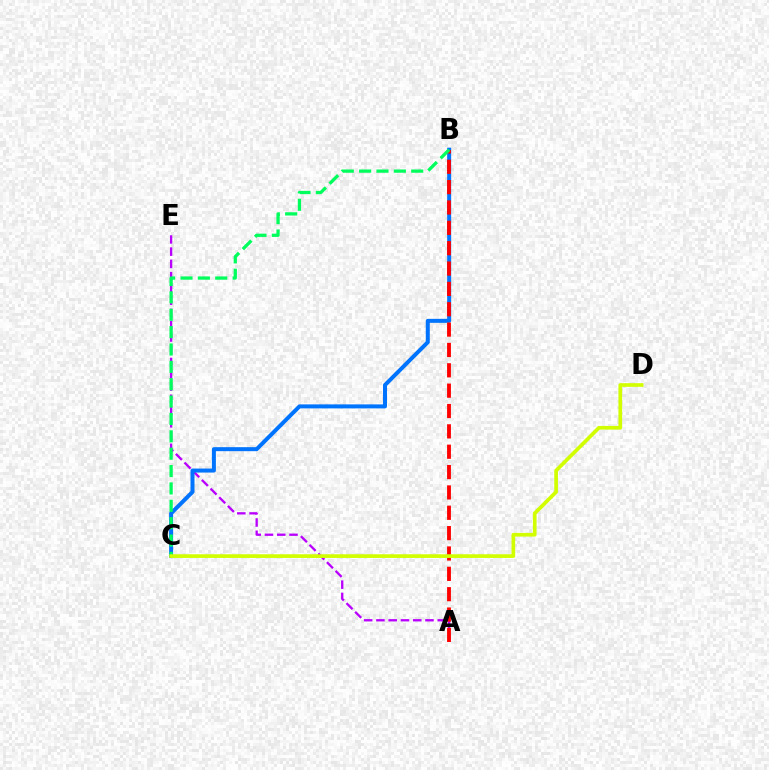{('A', 'E'): [{'color': '#b900ff', 'line_style': 'dashed', 'thickness': 1.67}], ('B', 'C'): [{'color': '#0074ff', 'line_style': 'solid', 'thickness': 2.88}, {'color': '#00ff5c', 'line_style': 'dashed', 'thickness': 2.36}], ('A', 'B'): [{'color': '#ff0000', 'line_style': 'dashed', 'thickness': 2.76}], ('C', 'D'): [{'color': '#d1ff00', 'line_style': 'solid', 'thickness': 2.66}]}